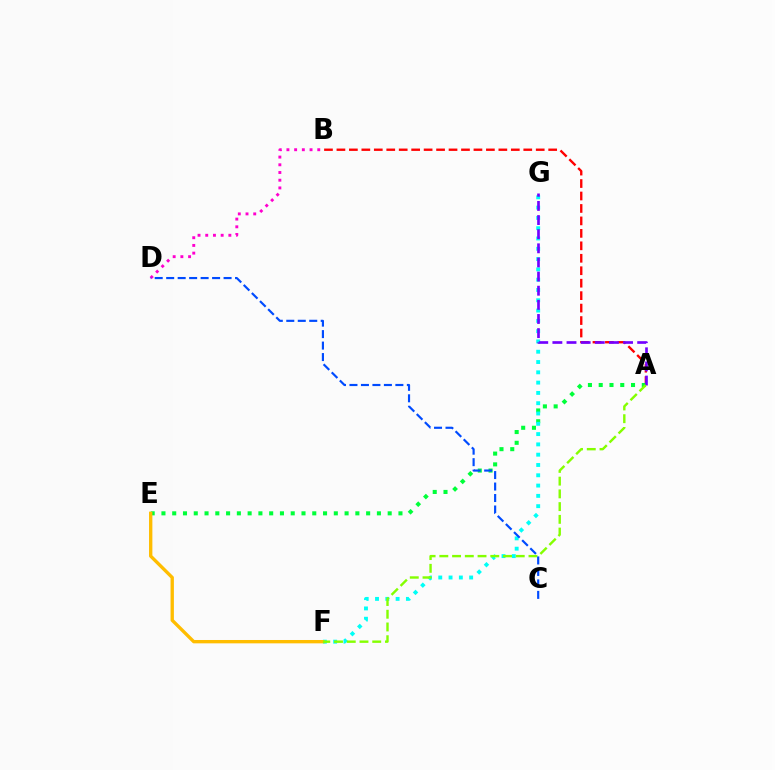{('B', 'D'): [{'color': '#ff00cf', 'line_style': 'dotted', 'thickness': 2.09}], ('A', 'B'): [{'color': '#ff0000', 'line_style': 'dashed', 'thickness': 1.69}], ('A', 'E'): [{'color': '#00ff39', 'line_style': 'dotted', 'thickness': 2.93}], ('F', 'G'): [{'color': '#00fff6', 'line_style': 'dotted', 'thickness': 2.8}], ('A', 'G'): [{'color': '#7200ff', 'line_style': 'dashed', 'thickness': 1.92}], ('E', 'F'): [{'color': '#ffbd00', 'line_style': 'solid', 'thickness': 2.41}], ('A', 'F'): [{'color': '#84ff00', 'line_style': 'dashed', 'thickness': 1.73}], ('C', 'D'): [{'color': '#004bff', 'line_style': 'dashed', 'thickness': 1.56}]}